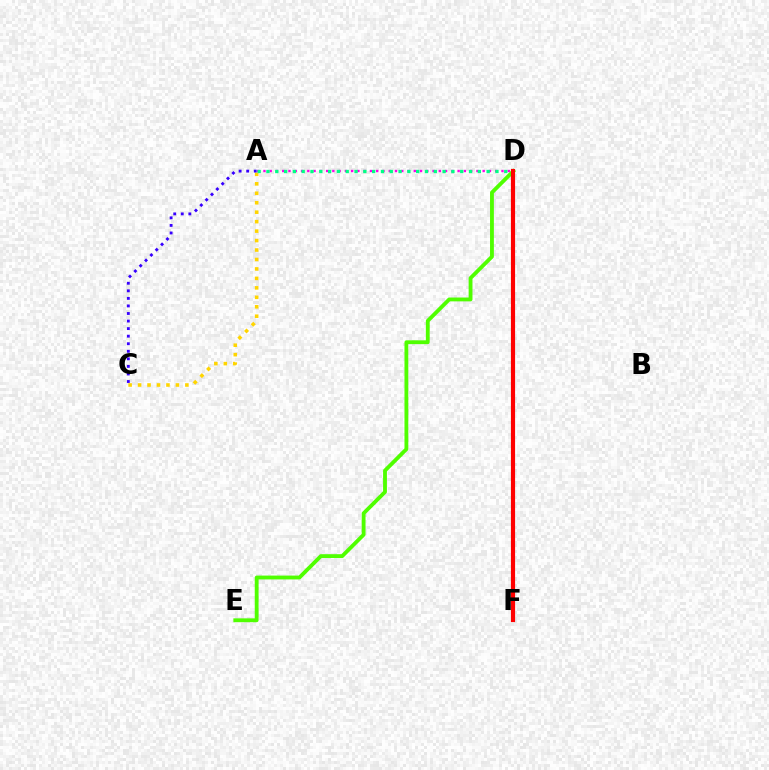{('A', 'C'): [{'color': '#ffd500', 'line_style': 'dotted', 'thickness': 2.57}, {'color': '#3700ff', 'line_style': 'dotted', 'thickness': 2.05}], ('D', 'F'): [{'color': '#009eff', 'line_style': 'solid', 'thickness': 2.89}, {'color': '#ff0000', 'line_style': 'solid', 'thickness': 2.99}], ('D', 'E'): [{'color': '#4fff00', 'line_style': 'solid', 'thickness': 2.76}], ('A', 'D'): [{'color': '#ff00ed', 'line_style': 'dotted', 'thickness': 1.7}, {'color': '#00ff86', 'line_style': 'dotted', 'thickness': 2.39}]}